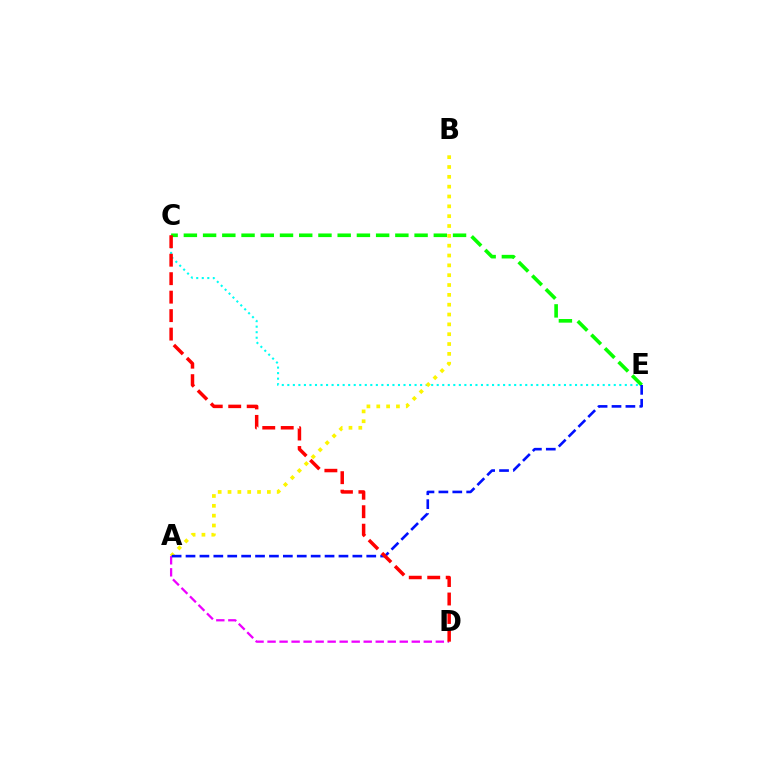{('C', 'E'): [{'color': '#00fff6', 'line_style': 'dotted', 'thickness': 1.5}, {'color': '#08ff00', 'line_style': 'dashed', 'thickness': 2.61}], ('A', 'B'): [{'color': '#fcf500', 'line_style': 'dotted', 'thickness': 2.67}], ('A', 'D'): [{'color': '#ee00ff', 'line_style': 'dashed', 'thickness': 1.63}], ('A', 'E'): [{'color': '#0010ff', 'line_style': 'dashed', 'thickness': 1.89}], ('C', 'D'): [{'color': '#ff0000', 'line_style': 'dashed', 'thickness': 2.51}]}